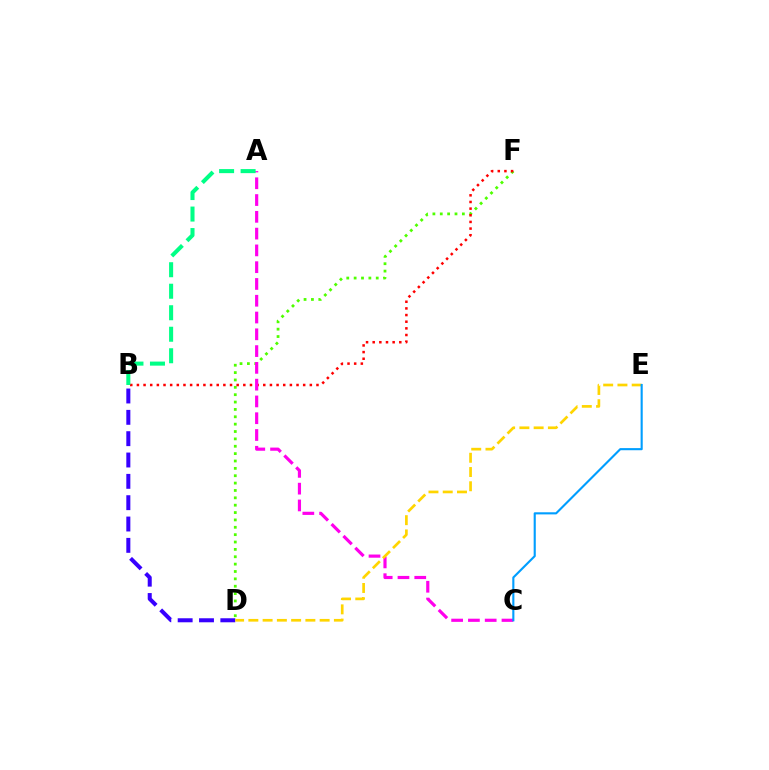{('B', 'D'): [{'color': '#3700ff', 'line_style': 'dashed', 'thickness': 2.9}], ('D', 'F'): [{'color': '#4fff00', 'line_style': 'dotted', 'thickness': 2.0}], ('B', 'F'): [{'color': '#ff0000', 'line_style': 'dotted', 'thickness': 1.81}], ('A', 'C'): [{'color': '#ff00ed', 'line_style': 'dashed', 'thickness': 2.28}], ('A', 'B'): [{'color': '#00ff86', 'line_style': 'dashed', 'thickness': 2.92}], ('D', 'E'): [{'color': '#ffd500', 'line_style': 'dashed', 'thickness': 1.94}], ('C', 'E'): [{'color': '#009eff', 'line_style': 'solid', 'thickness': 1.53}]}